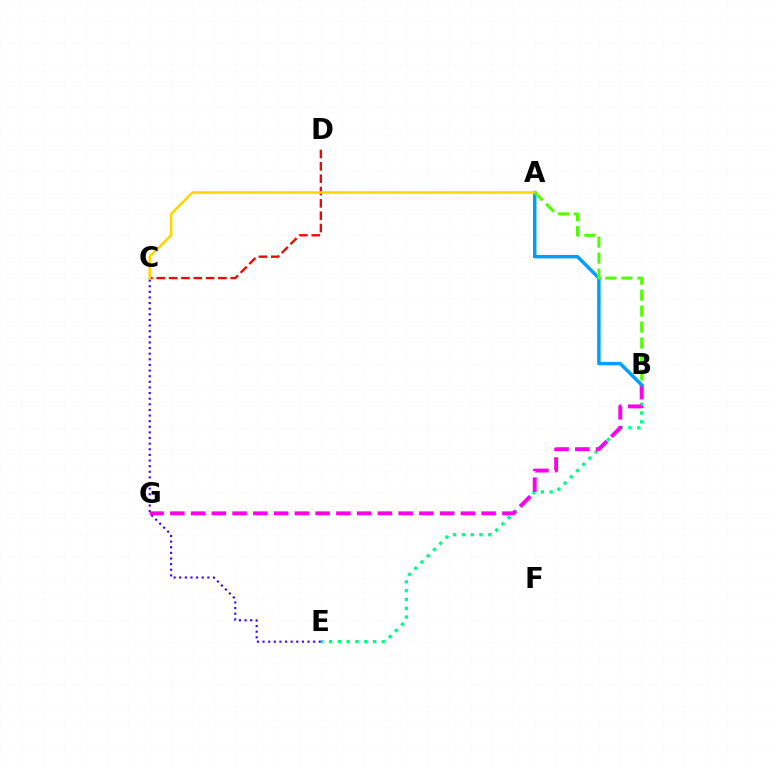{('B', 'E'): [{'color': '#00ff86', 'line_style': 'dotted', 'thickness': 2.39}], ('C', 'E'): [{'color': '#3700ff', 'line_style': 'dotted', 'thickness': 1.53}], ('C', 'D'): [{'color': '#ff0000', 'line_style': 'dashed', 'thickness': 1.68}], ('B', 'G'): [{'color': '#ff00ed', 'line_style': 'dashed', 'thickness': 2.82}], ('A', 'B'): [{'color': '#009eff', 'line_style': 'solid', 'thickness': 2.5}, {'color': '#4fff00', 'line_style': 'dashed', 'thickness': 2.17}], ('A', 'C'): [{'color': '#ffd500', 'line_style': 'solid', 'thickness': 1.86}]}